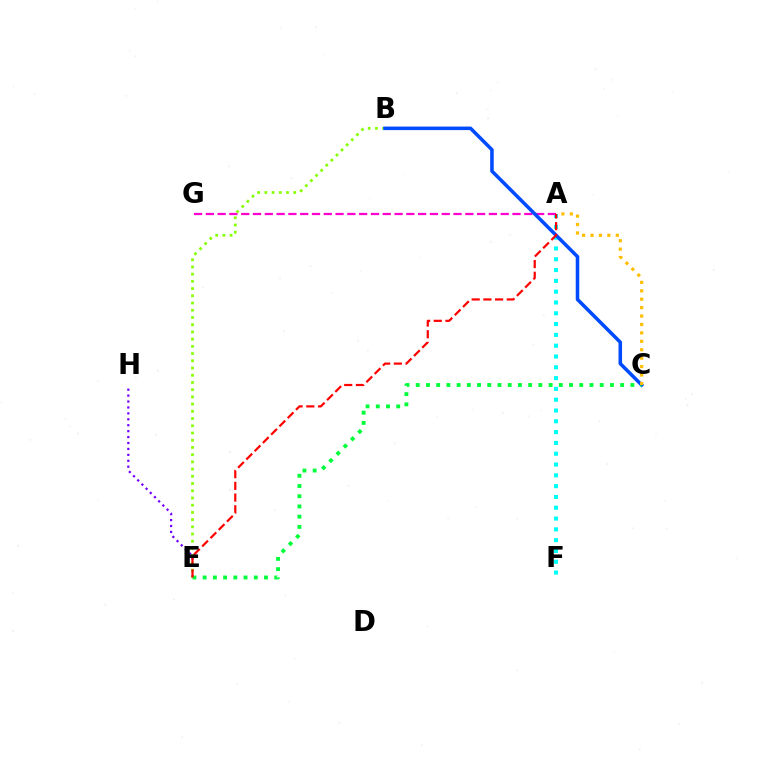{('E', 'H'): [{'color': '#7200ff', 'line_style': 'dotted', 'thickness': 1.61}], ('A', 'F'): [{'color': '#00fff6', 'line_style': 'dotted', 'thickness': 2.94}], ('A', 'G'): [{'color': '#ff00cf', 'line_style': 'dashed', 'thickness': 1.6}], ('B', 'E'): [{'color': '#84ff00', 'line_style': 'dotted', 'thickness': 1.96}], ('B', 'C'): [{'color': '#004bff', 'line_style': 'solid', 'thickness': 2.54}], ('C', 'E'): [{'color': '#00ff39', 'line_style': 'dotted', 'thickness': 2.78}], ('A', 'E'): [{'color': '#ff0000', 'line_style': 'dashed', 'thickness': 1.59}], ('A', 'C'): [{'color': '#ffbd00', 'line_style': 'dotted', 'thickness': 2.29}]}